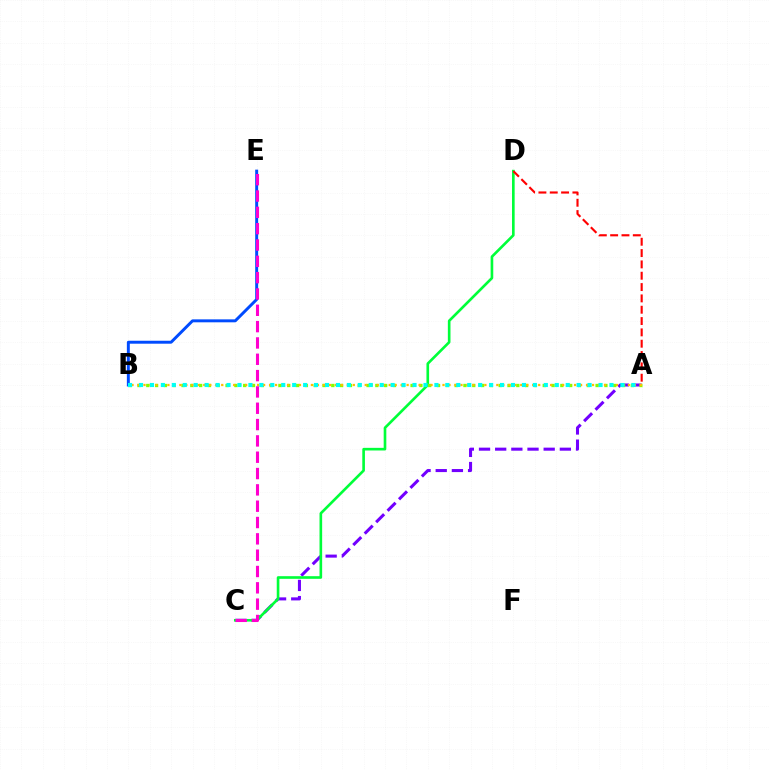{('A', 'C'): [{'color': '#7200ff', 'line_style': 'dashed', 'thickness': 2.2}], ('C', 'D'): [{'color': '#00ff39', 'line_style': 'solid', 'thickness': 1.9}], ('B', 'E'): [{'color': '#004bff', 'line_style': 'solid', 'thickness': 2.12}], ('A', 'B'): [{'color': '#84ff00', 'line_style': 'dotted', 'thickness': 2.39}, {'color': '#ffbd00', 'line_style': 'dotted', 'thickness': 1.62}, {'color': '#00fff6', 'line_style': 'dotted', 'thickness': 2.97}], ('C', 'E'): [{'color': '#ff00cf', 'line_style': 'dashed', 'thickness': 2.22}], ('A', 'D'): [{'color': '#ff0000', 'line_style': 'dashed', 'thickness': 1.54}]}